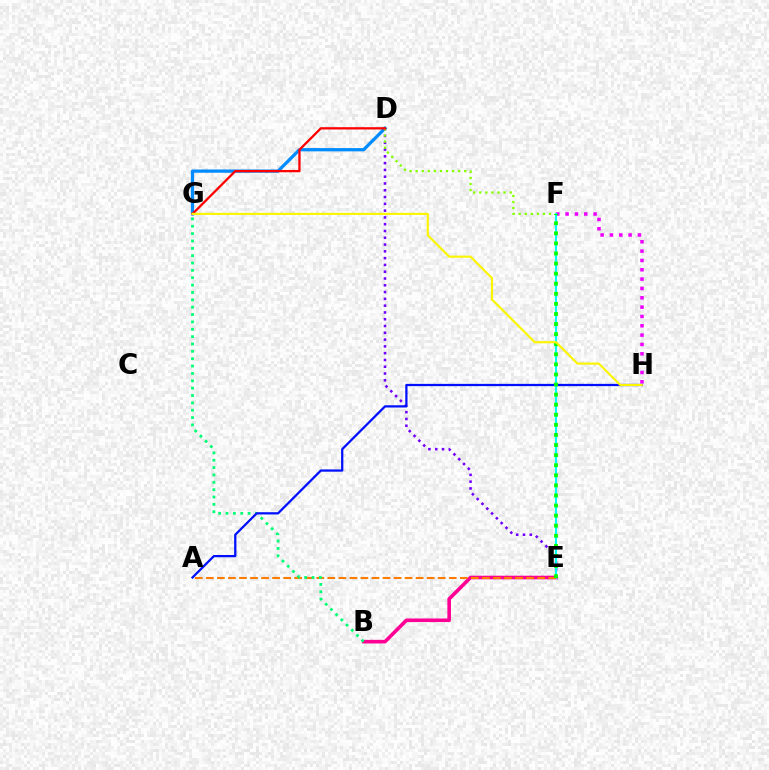{('D', 'G'): [{'color': '#008cff', 'line_style': 'solid', 'thickness': 2.35}, {'color': '#ff0000', 'line_style': 'solid', 'thickness': 1.64}], ('B', 'E'): [{'color': '#ff0094', 'line_style': 'solid', 'thickness': 2.58}], ('D', 'E'): [{'color': '#7200ff', 'line_style': 'dotted', 'thickness': 1.84}], ('D', 'F'): [{'color': '#84ff00', 'line_style': 'dotted', 'thickness': 1.65}], ('F', 'H'): [{'color': '#ee00ff', 'line_style': 'dotted', 'thickness': 2.54}], ('E', 'F'): [{'color': '#00fff6', 'line_style': 'solid', 'thickness': 1.51}, {'color': '#08ff00', 'line_style': 'dotted', 'thickness': 2.74}], ('A', 'E'): [{'color': '#ff7c00', 'line_style': 'dashed', 'thickness': 1.5}], ('B', 'G'): [{'color': '#00ff74', 'line_style': 'dotted', 'thickness': 2.0}], ('A', 'H'): [{'color': '#0010ff', 'line_style': 'solid', 'thickness': 1.63}], ('G', 'H'): [{'color': '#fcf500', 'line_style': 'solid', 'thickness': 1.54}]}